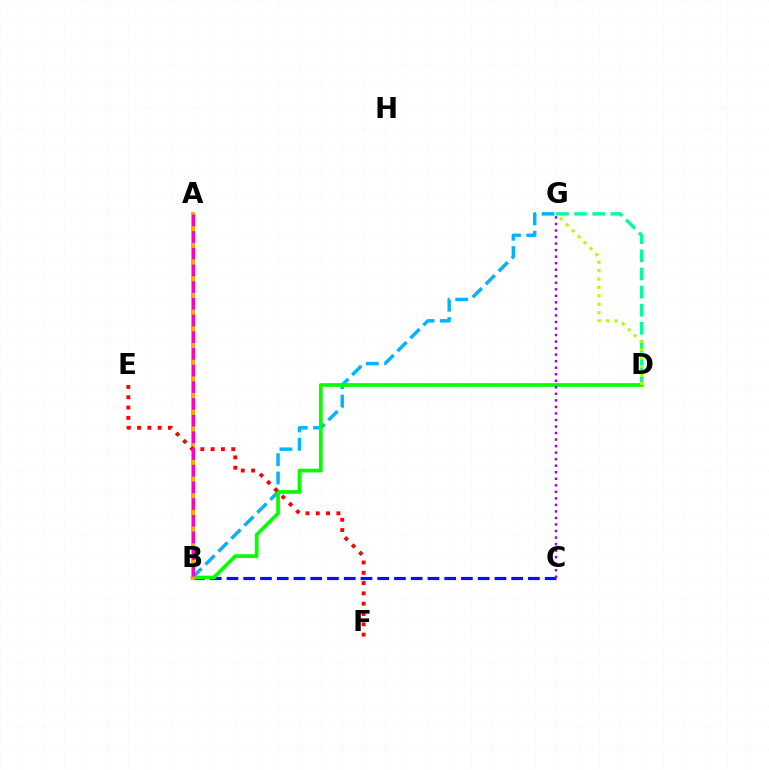{('B', 'C'): [{'color': '#0010ff', 'line_style': 'dashed', 'thickness': 2.27}], ('D', 'G'): [{'color': '#00ff9d', 'line_style': 'dashed', 'thickness': 2.46}, {'color': '#b3ff00', 'line_style': 'dotted', 'thickness': 2.29}], ('B', 'G'): [{'color': '#00b5ff', 'line_style': 'dashed', 'thickness': 2.49}], ('B', 'D'): [{'color': '#08ff00', 'line_style': 'solid', 'thickness': 2.69}], ('A', 'B'): [{'color': '#ffa500', 'line_style': 'solid', 'thickness': 2.8}, {'color': '#ff00bd', 'line_style': 'dashed', 'thickness': 2.27}], ('E', 'F'): [{'color': '#ff0000', 'line_style': 'dotted', 'thickness': 2.8}], ('C', 'G'): [{'color': '#9b00ff', 'line_style': 'dotted', 'thickness': 1.78}]}